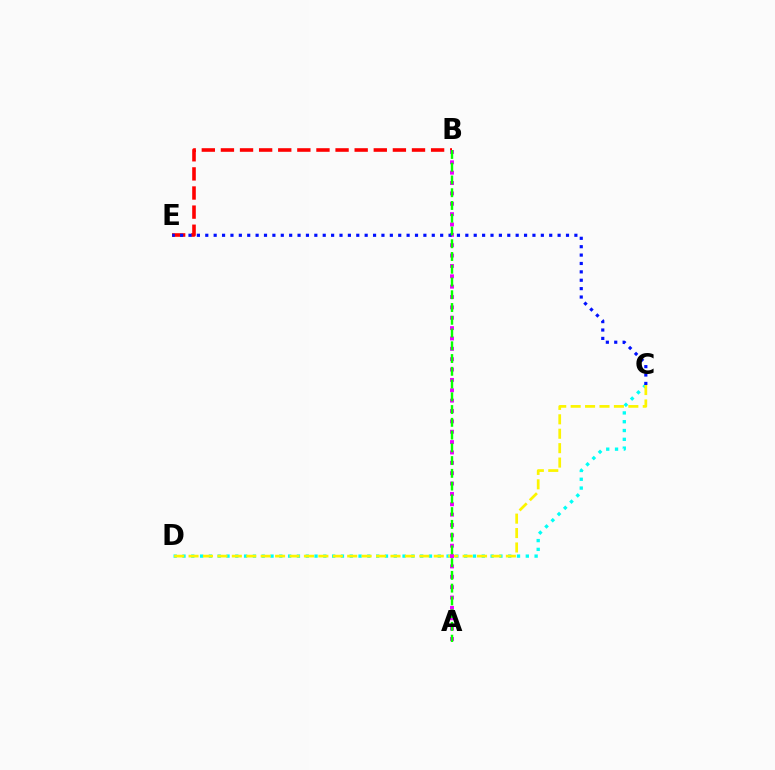{('C', 'D'): [{'color': '#00fff6', 'line_style': 'dotted', 'thickness': 2.39}, {'color': '#fcf500', 'line_style': 'dashed', 'thickness': 1.96}], ('B', 'E'): [{'color': '#ff0000', 'line_style': 'dashed', 'thickness': 2.6}], ('A', 'B'): [{'color': '#ee00ff', 'line_style': 'dotted', 'thickness': 2.82}, {'color': '#08ff00', 'line_style': 'dashed', 'thickness': 1.73}], ('C', 'E'): [{'color': '#0010ff', 'line_style': 'dotted', 'thickness': 2.28}]}